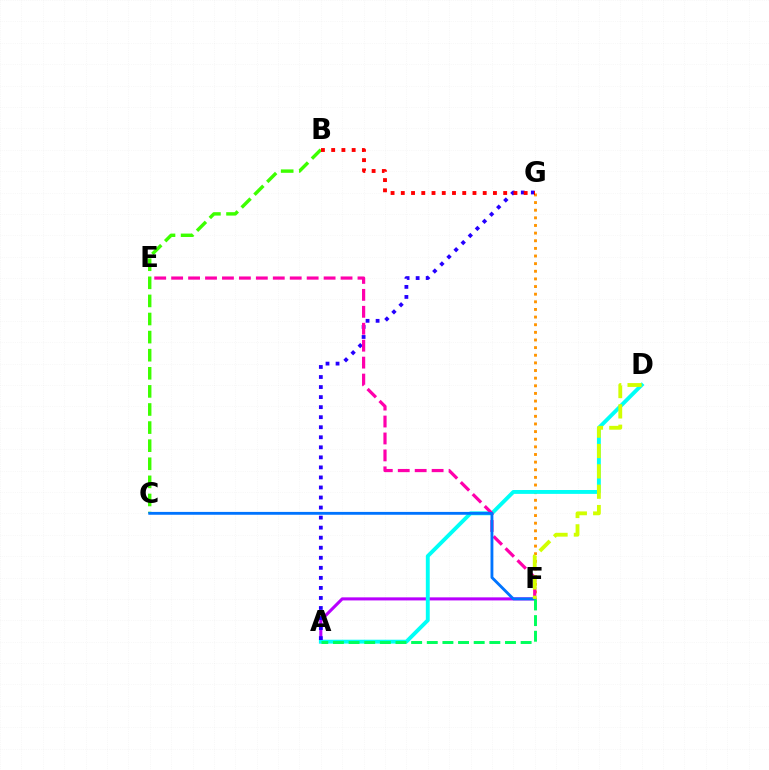{('A', 'F'): [{'color': '#b900ff', 'line_style': 'solid', 'thickness': 2.21}, {'color': '#00ff5c', 'line_style': 'dashed', 'thickness': 2.12}], ('F', 'G'): [{'color': '#ff9400', 'line_style': 'dotted', 'thickness': 2.07}], ('A', 'D'): [{'color': '#00fff6', 'line_style': 'solid', 'thickness': 2.79}], ('B', 'C'): [{'color': '#3dff00', 'line_style': 'dashed', 'thickness': 2.46}], ('A', 'G'): [{'color': '#2500ff', 'line_style': 'dotted', 'thickness': 2.73}], ('E', 'F'): [{'color': '#ff00ac', 'line_style': 'dashed', 'thickness': 2.3}], ('C', 'F'): [{'color': '#0074ff', 'line_style': 'solid', 'thickness': 2.05}], ('D', 'F'): [{'color': '#d1ff00', 'line_style': 'dashed', 'thickness': 2.76}], ('B', 'G'): [{'color': '#ff0000', 'line_style': 'dotted', 'thickness': 2.78}]}